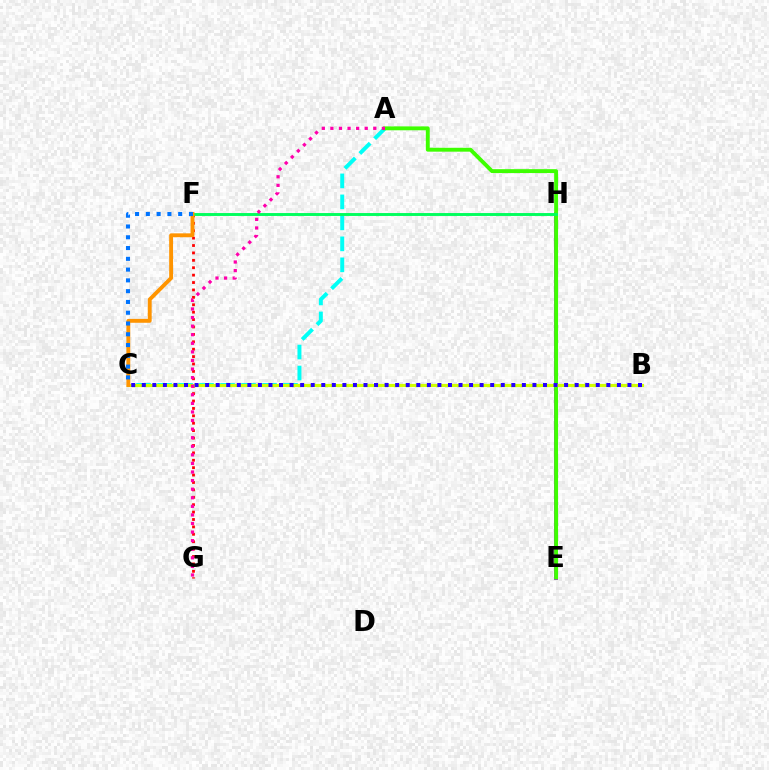{('E', 'H'): [{'color': '#b900ff', 'line_style': 'solid', 'thickness': 2.81}], ('F', 'G'): [{'color': '#ff0000', 'line_style': 'dotted', 'thickness': 2.01}], ('A', 'C'): [{'color': '#00fff6', 'line_style': 'dashed', 'thickness': 2.85}], ('A', 'E'): [{'color': '#3dff00', 'line_style': 'solid', 'thickness': 2.8}], ('F', 'H'): [{'color': '#00ff5c', 'line_style': 'solid', 'thickness': 2.1}], ('B', 'C'): [{'color': '#d1ff00', 'line_style': 'solid', 'thickness': 2.28}, {'color': '#2500ff', 'line_style': 'dotted', 'thickness': 2.87}], ('C', 'F'): [{'color': '#ff9400', 'line_style': 'solid', 'thickness': 2.79}, {'color': '#0074ff', 'line_style': 'dotted', 'thickness': 2.93}], ('A', 'G'): [{'color': '#ff00ac', 'line_style': 'dotted', 'thickness': 2.33}]}